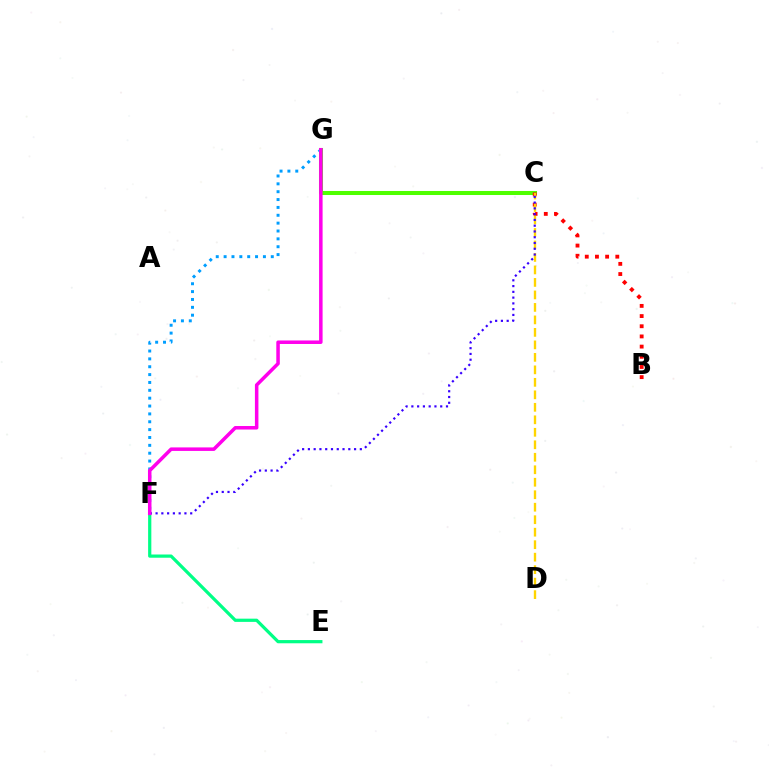{('C', 'G'): [{'color': '#4fff00', 'line_style': 'solid', 'thickness': 2.91}], ('F', 'G'): [{'color': '#009eff', 'line_style': 'dotted', 'thickness': 2.14}, {'color': '#ff00ed', 'line_style': 'solid', 'thickness': 2.53}], ('B', 'C'): [{'color': '#ff0000', 'line_style': 'dotted', 'thickness': 2.77}], ('E', 'F'): [{'color': '#00ff86', 'line_style': 'solid', 'thickness': 2.32}], ('C', 'D'): [{'color': '#ffd500', 'line_style': 'dashed', 'thickness': 1.7}], ('C', 'F'): [{'color': '#3700ff', 'line_style': 'dotted', 'thickness': 1.57}]}